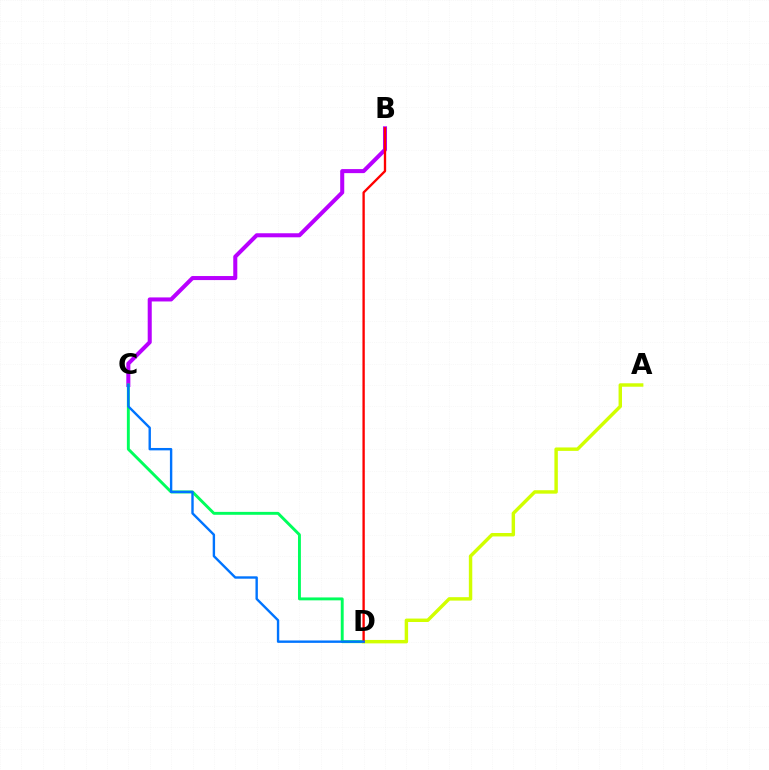{('B', 'C'): [{'color': '#b900ff', 'line_style': 'solid', 'thickness': 2.91}], ('C', 'D'): [{'color': '#00ff5c', 'line_style': 'solid', 'thickness': 2.1}, {'color': '#0074ff', 'line_style': 'solid', 'thickness': 1.72}], ('A', 'D'): [{'color': '#d1ff00', 'line_style': 'solid', 'thickness': 2.47}], ('B', 'D'): [{'color': '#ff0000', 'line_style': 'solid', 'thickness': 1.68}]}